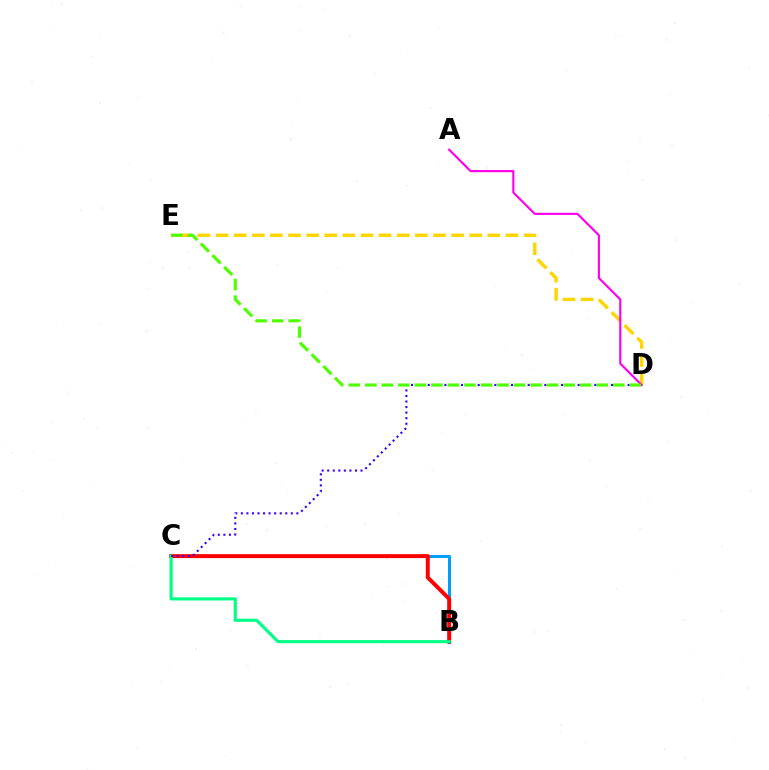{('B', 'C'): [{'color': '#009eff', 'line_style': 'solid', 'thickness': 2.18}, {'color': '#ff0000', 'line_style': 'solid', 'thickness': 2.84}, {'color': '#00ff86', 'line_style': 'solid', 'thickness': 2.26}], ('D', 'E'): [{'color': '#ffd500', 'line_style': 'dashed', 'thickness': 2.46}, {'color': '#4fff00', 'line_style': 'dashed', 'thickness': 2.25}], ('A', 'D'): [{'color': '#ff00ed', 'line_style': 'solid', 'thickness': 1.55}], ('C', 'D'): [{'color': '#3700ff', 'line_style': 'dotted', 'thickness': 1.51}]}